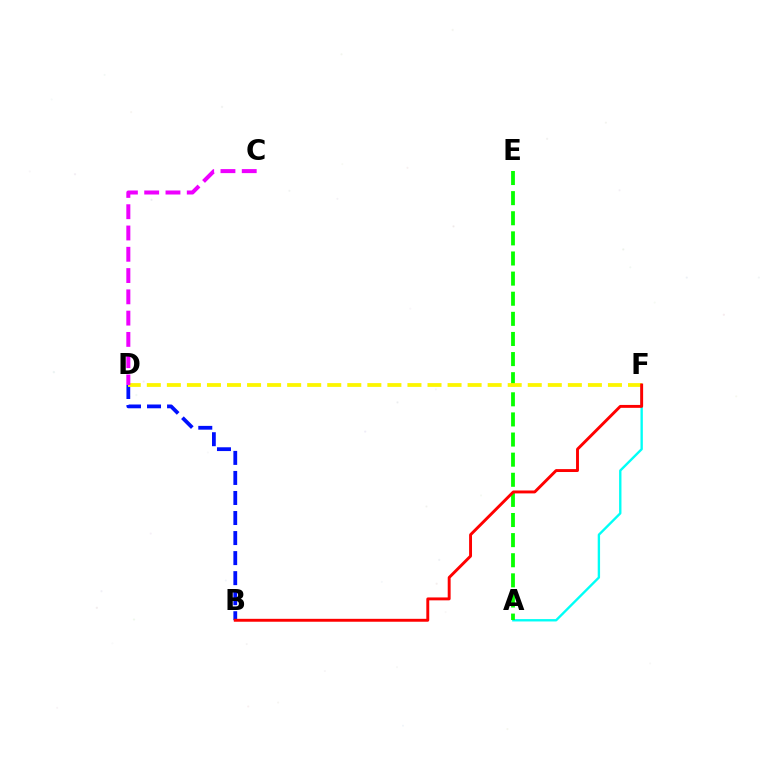{('A', 'F'): [{'color': '#00fff6', 'line_style': 'solid', 'thickness': 1.7}], ('B', 'D'): [{'color': '#0010ff', 'line_style': 'dashed', 'thickness': 2.72}], ('A', 'E'): [{'color': '#08ff00', 'line_style': 'dashed', 'thickness': 2.73}], ('D', 'F'): [{'color': '#fcf500', 'line_style': 'dashed', 'thickness': 2.72}], ('B', 'F'): [{'color': '#ff0000', 'line_style': 'solid', 'thickness': 2.1}], ('C', 'D'): [{'color': '#ee00ff', 'line_style': 'dashed', 'thickness': 2.89}]}